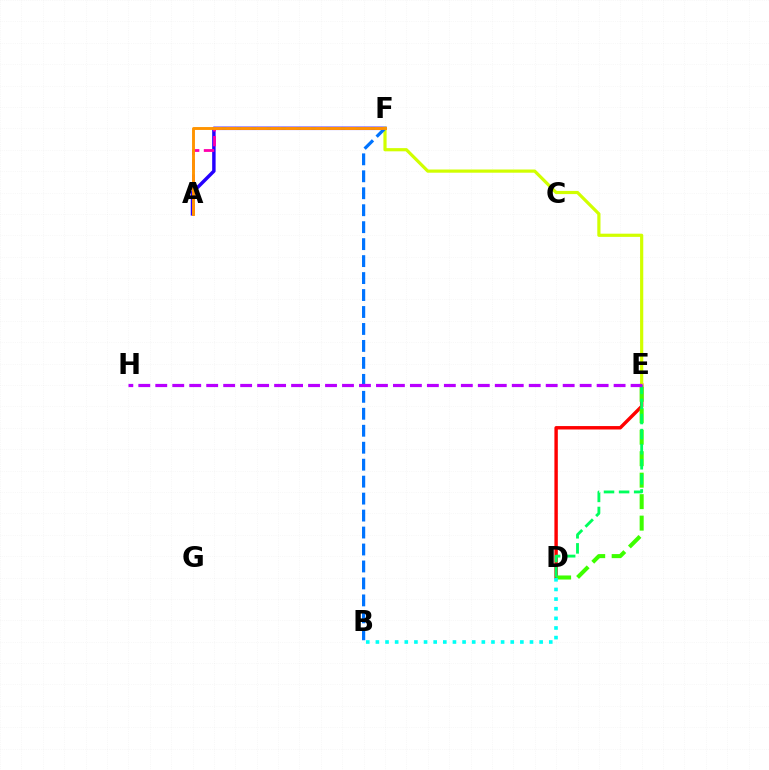{('A', 'F'): [{'color': '#2500ff', 'line_style': 'solid', 'thickness': 2.48}, {'color': '#ff00ac', 'line_style': 'dashed', 'thickness': 2.02}, {'color': '#ff9400', 'line_style': 'solid', 'thickness': 2.09}], ('D', 'E'): [{'color': '#ff0000', 'line_style': 'solid', 'thickness': 2.46}, {'color': '#3dff00', 'line_style': 'dashed', 'thickness': 2.92}, {'color': '#00ff5c', 'line_style': 'dashed', 'thickness': 2.05}], ('B', 'D'): [{'color': '#00fff6', 'line_style': 'dotted', 'thickness': 2.62}], ('E', 'F'): [{'color': '#d1ff00', 'line_style': 'solid', 'thickness': 2.3}], ('B', 'F'): [{'color': '#0074ff', 'line_style': 'dashed', 'thickness': 2.3}], ('E', 'H'): [{'color': '#b900ff', 'line_style': 'dashed', 'thickness': 2.31}]}